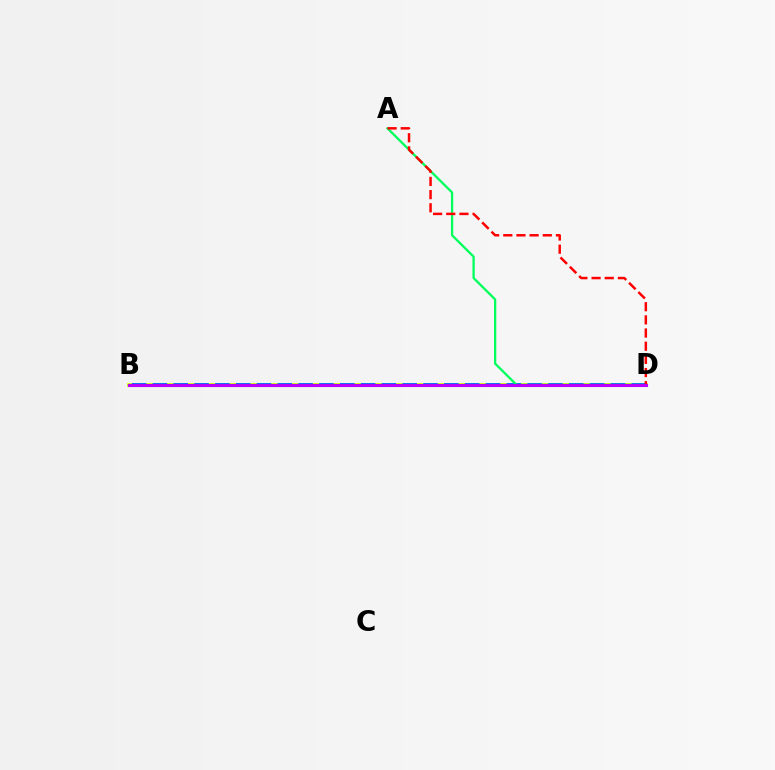{('B', 'D'): [{'color': '#d1ff00', 'line_style': 'solid', 'thickness': 2.71}, {'color': '#0074ff', 'line_style': 'dashed', 'thickness': 2.83}, {'color': '#b900ff', 'line_style': 'solid', 'thickness': 2.25}], ('A', 'D'): [{'color': '#00ff5c', 'line_style': 'solid', 'thickness': 1.65}, {'color': '#ff0000', 'line_style': 'dashed', 'thickness': 1.79}]}